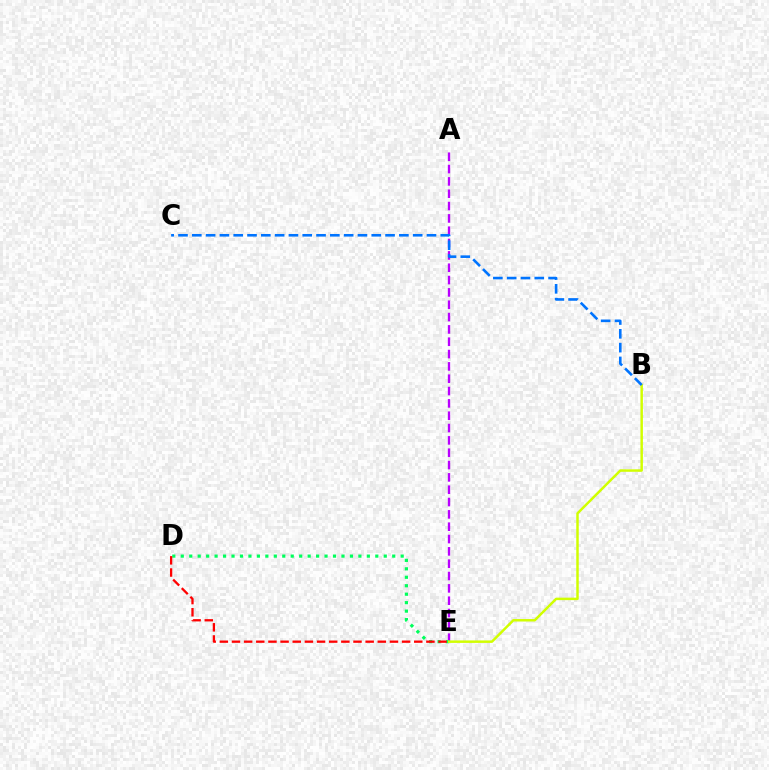{('A', 'E'): [{'color': '#b900ff', 'line_style': 'dashed', 'thickness': 1.68}], ('D', 'E'): [{'color': '#00ff5c', 'line_style': 'dotted', 'thickness': 2.3}, {'color': '#ff0000', 'line_style': 'dashed', 'thickness': 1.65}], ('B', 'E'): [{'color': '#d1ff00', 'line_style': 'solid', 'thickness': 1.79}], ('B', 'C'): [{'color': '#0074ff', 'line_style': 'dashed', 'thickness': 1.88}]}